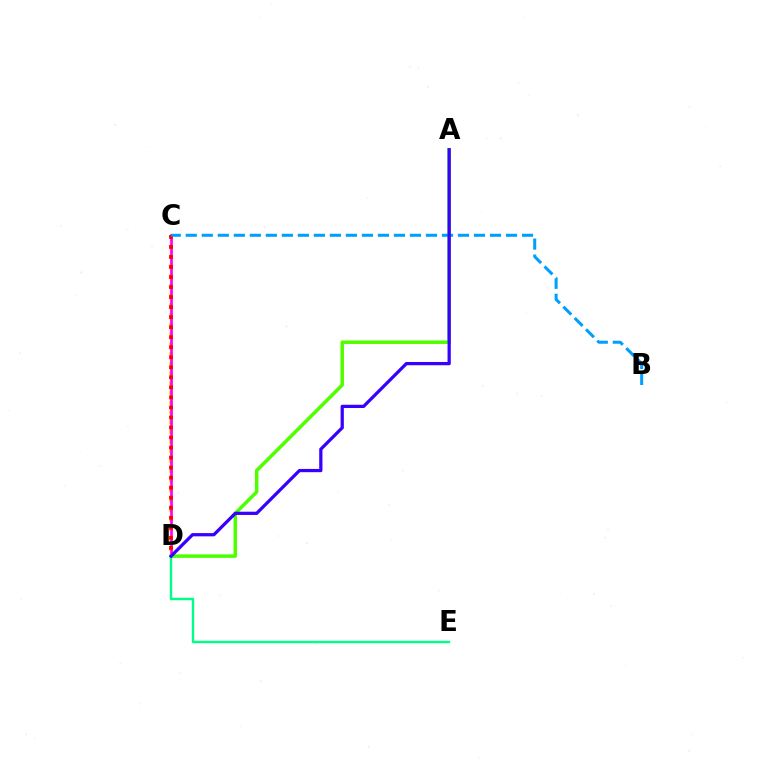{('C', 'D'): [{'color': '#ffd500', 'line_style': 'dotted', 'thickness': 2.65}, {'color': '#ff00ed', 'line_style': 'solid', 'thickness': 1.93}, {'color': '#ff0000', 'line_style': 'dotted', 'thickness': 2.73}], ('D', 'E'): [{'color': '#00ff86', 'line_style': 'solid', 'thickness': 1.73}], ('A', 'D'): [{'color': '#4fff00', 'line_style': 'solid', 'thickness': 2.53}, {'color': '#3700ff', 'line_style': 'solid', 'thickness': 2.34}], ('B', 'C'): [{'color': '#009eff', 'line_style': 'dashed', 'thickness': 2.18}]}